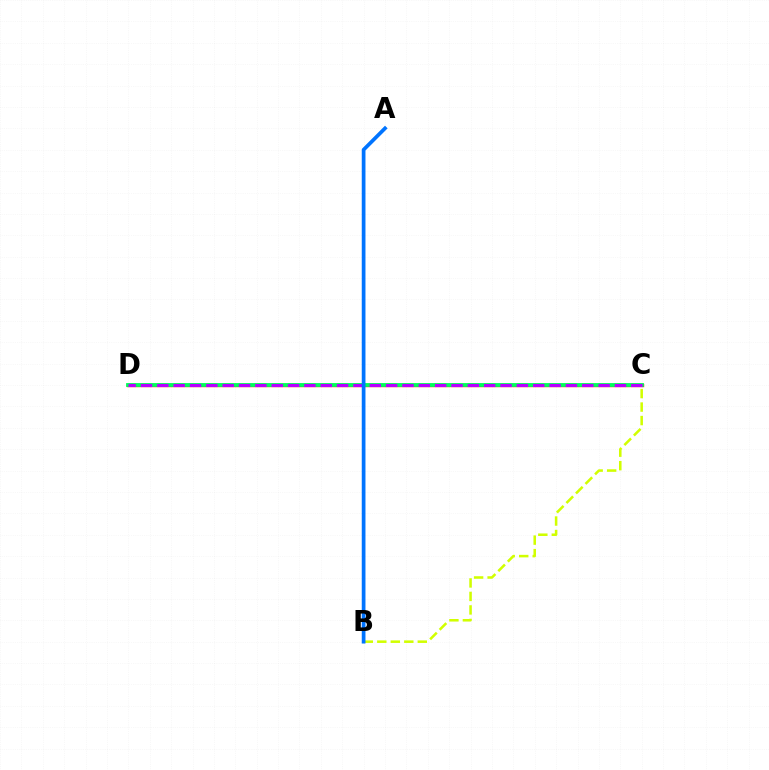{('C', 'D'): [{'color': '#ff0000', 'line_style': 'solid', 'thickness': 2.42}, {'color': '#00ff5c', 'line_style': 'solid', 'thickness': 2.74}, {'color': '#b900ff', 'line_style': 'dashed', 'thickness': 2.22}], ('B', 'C'): [{'color': '#d1ff00', 'line_style': 'dashed', 'thickness': 1.83}], ('A', 'B'): [{'color': '#0074ff', 'line_style': 'solid', 'thickness': 2.67}]}